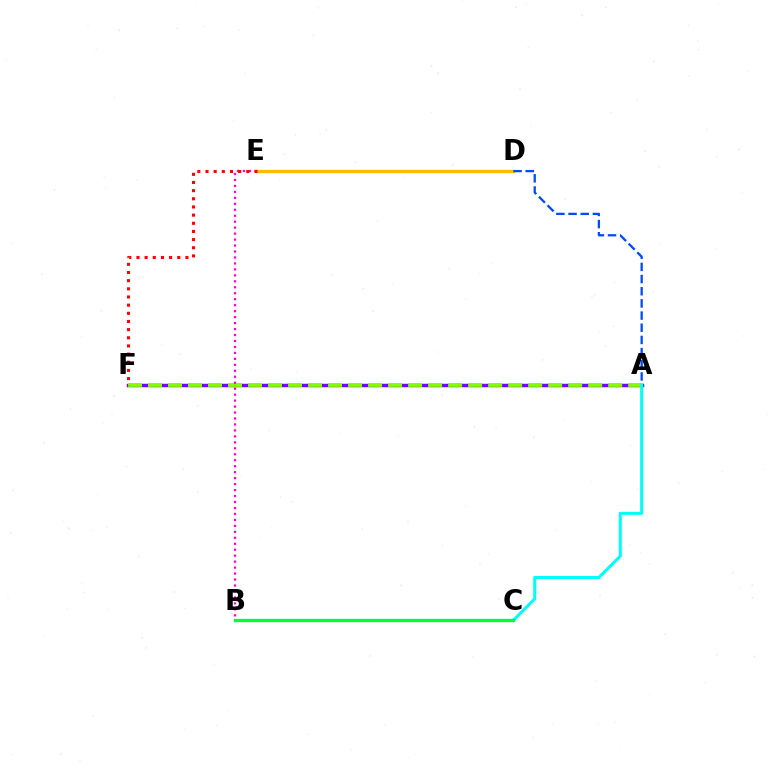{('D', 'E'): [{'color': '#ffbd00', 'line_style': 'solid', 'thickness': 2.38}], ('A', 'F'): [{'color': '#7200ff', 'line_style': 'solid', 'thickness': 2.49}, {'color': '#84ff00', 'line_style': 'dashed', 'thickness': 2.72}], ('A', 'D'): [{'color': '#004bff', 'line_style': 'dashed', 'thickness': 1.65}], ('A', 'C'): [{'color': '#00fff6', 'line_style': 'solid', 'thickness': 2.19}], ('B', 'E'): [{'color': '#ff00cf', 'line_style': 'dotted', 'thickness': 1.62}], ('E', 'F'): [{'color': '#ff0000', 'line_style': 'dotted', 'thickness': 2.22}], ('B', 'C'): [{'color': '#00ff39', 'line_style': 'solid', 'thickness': 2.39}]}